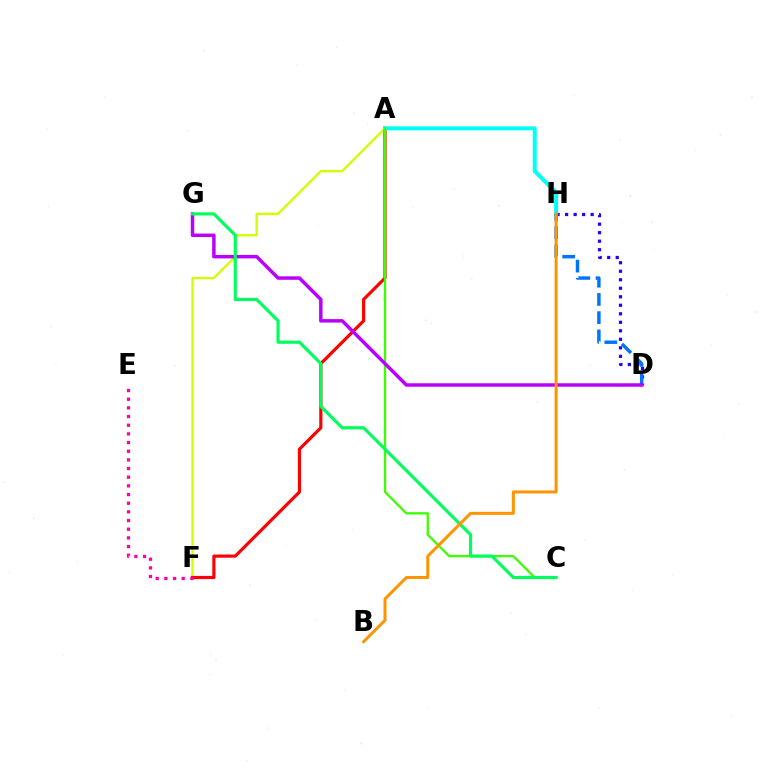{('D', 'H'): [{'color': '#2500ff', 'line_style': 'dotted', 'thickness': 2.31}, {'color': '#0074ff', 'line_style': 'dashed', 'thickness': 2.48}], ('A', 'F'): [{'color': '#d1ff00', 'line_style': 'solid', 'thickness': 1.69}, {'color': '#ff0000', 'line_style': 'solid', 'thickness': 2.28}], ('A', 'H'): [{'color': '#00fff6', 'line_style': 'solid', 'thickness': 2.88}], ('A', 'C'): [{'color': '#3dff00', 'line_style': 'solid', 'thickness': 1.66}], ('E', 'F'): [{'color': '#ff00ac', 'line_style': 'dotted', 'thickness': 2.35}], ('D', 'G'): [{'color': '#b900ff', 'line_style': 'solid', 'thickness': 2.5}], ('C', 'G'): [{'color': '#00ff5c', 'line_style': 'solid', 'thickness': 2.26}], ('B', 'H'): [{'color': '#ff9400', 'line_style': 'solid', 'thickness': 2.16}]}